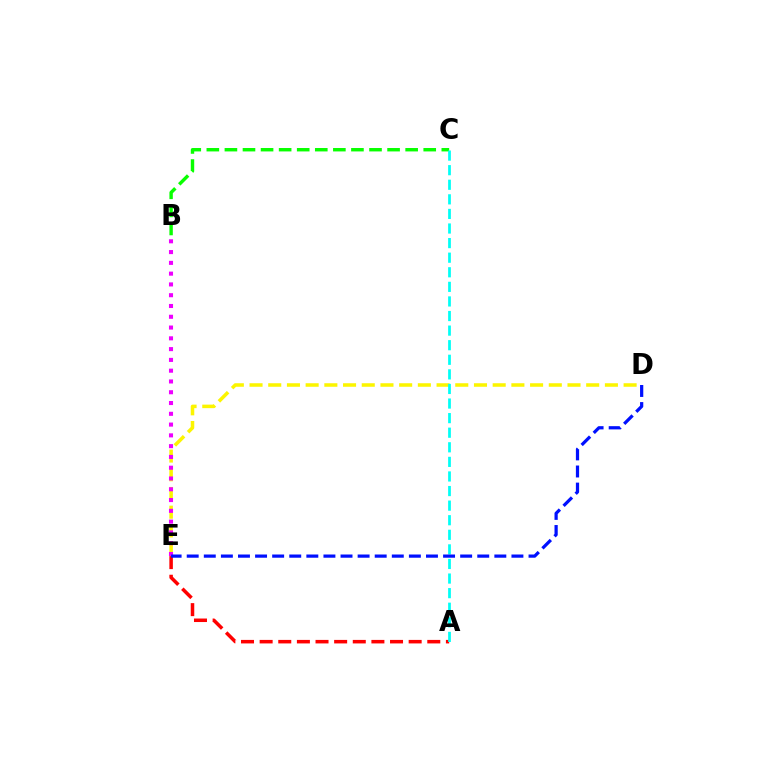{('B', 'C'): [{'color': '#08ff00', 'line_style': 'dashed', 'thickness': 2.46}], ('D', 'E'): [{'color': '#fcf500', 'line_style': 'dashed', 'thickness': 2.54}, {'color': '#0010ff', 'line_style': 'dashed', 'thickness': 2.32}], ('A', 'E'): [{'color': '#ff0000', 'line_style': 'dashed', 'thickness': 2.53}], ('B', 'E'): [{'color': '#ee00ff', 'line_style': 'dotted', 'thickness': 2.93}], ('A', 'C'): [{'color': '#00fff6', 'line_style': 'dashed', 'thickness': 1.98}]}